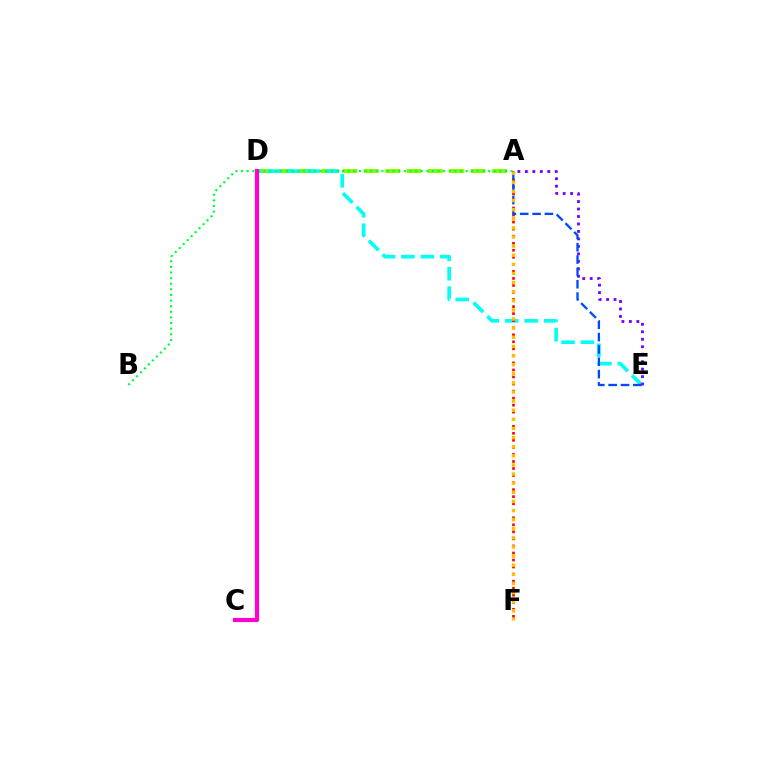{('A', 'D'): [{'color': '#84ff00', 'line_style': 'dashed', 'thickness': 2.9}], ('D', 'E'): [{'color': '#00fff6', 'line_style': 'dashed', 'thickness': 2.64}], ('A', 'F'): [{'color': '#ff0000', 'line_style': 'dotted', 'thickness': 1.91}, {'color': '#ffbd00', 'line_style': 'dotted', 'thickness': 2.48}], ('A', 'E'): [{'color': '#7200ff', 'line_style': 'dotted', 'thickness': 2.03}, {'color': '#004bff', 'line_style': 'dashed', 'thickness': 1.68}], ('A', 'B'): [{'color': '#00ff39', 'line_style': 'dotted', 'thickness': 1.53}], ('C', 'D'): [{'color': '#ff00cf', 'line_style': 'solid', 'thickness': 2.99}]}